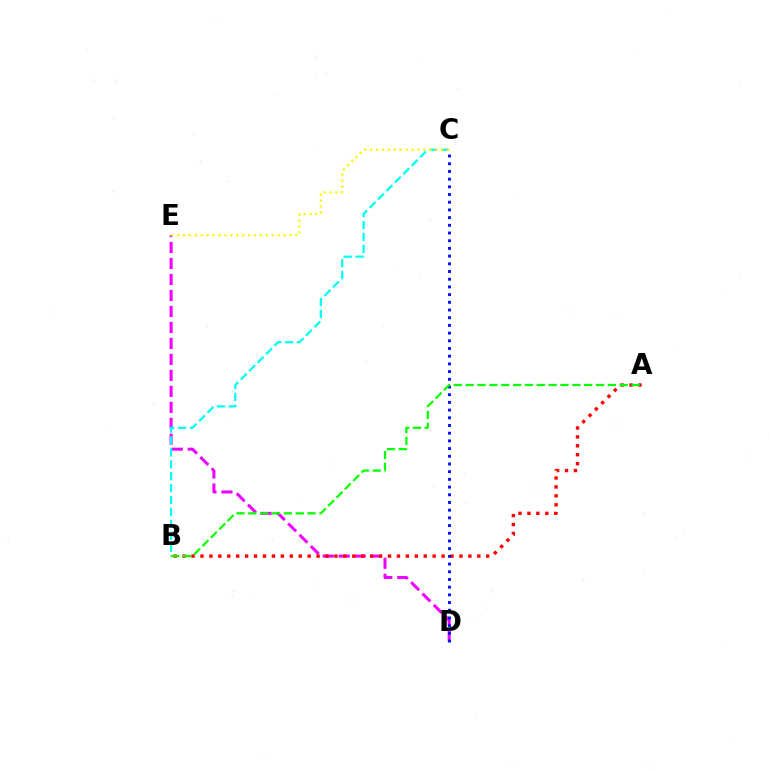{('D', 'E'): [{'color': '#ee00ff', 'line_style': 'dashed', 'thickness': 2.17}], ('A', 'B'): [{'color': '#ff0000', 'line_style': 'dotted', 'thickness': 2.43}, {'color': '#08ff00', 'line_style': 'dashed', 'thickness': 1.61}], ('B', 'C'): [{'color': '#00fff6', 'line_style': 'dashed', 'thickness': 1.62}], ('C', 'D'): [{'color': '#0010ff', 'line_style': 'dotted', 'thickness': 2.09}], ('C', 'E'): [{'color': '#fcf500', 'line_style': 'dotted', 'thickness': 1.61}]}